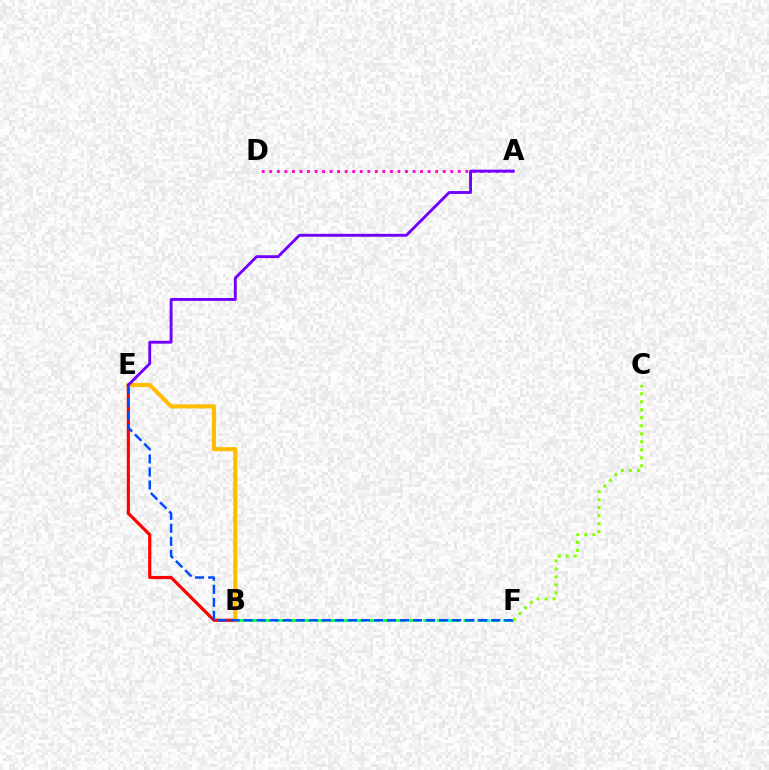{('B', 'E'): [{'color': '#ff0000', 'line_style': 'solid', 'thickness': 2.26}, {'color': '#ffbd00', 'line_style': 'solid', 'thickness': 2.94}], ('B', 'F'): [{'color': '#00fff6', 'line_style': 'dotted', 'thickness': 2.13}, {'color': '#00ff39', 'line_style': 'dashed', 'thickness': 1.83}], ('A', 'D'): [{'color': '#ff00cf', 'line_style': 'dotted', 'thickness': 2.05}], ('E', 'F'): [{'color': '#004bff', 'line_style': 'dashed', 'thickness': 1.77}], ('C', 'F'): [{'color': '#84ff00', 'line_style': 'dotted', 'thickness': 2.18}], ('A', 'E'): [{'color': '#7200ff', 'line_style': 'solid', 'thickness': 2.08}]}